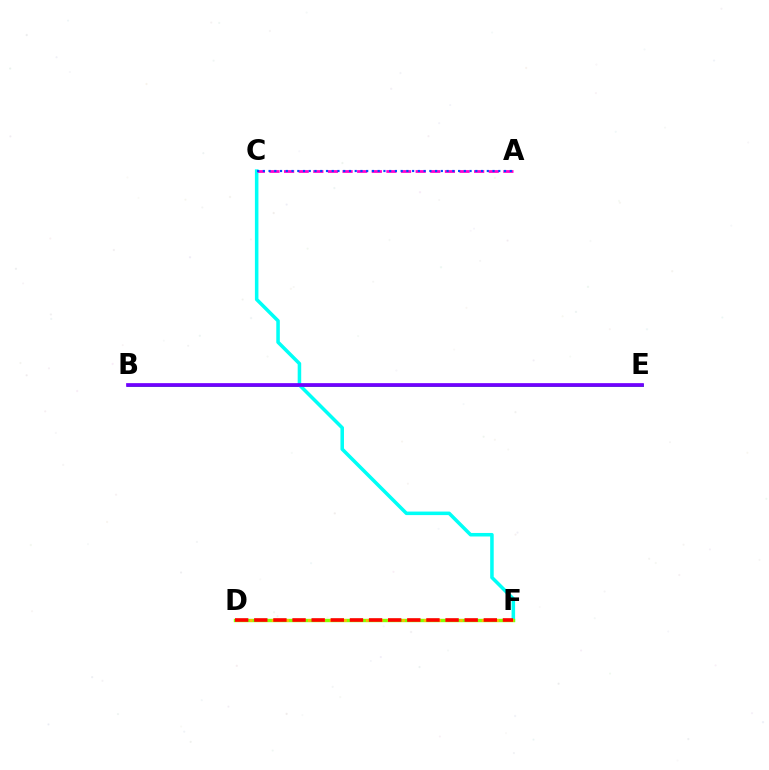{('B', 'E'): [{'color': '#00ff39', 'line_style': 'solid', 'thickness': 2.14}, {'color': '#7200ff', 'line_style': 'solid', 'thickness': 2.68}], ('C', 'F'): [{'color': '#00fff6', 'line_style': 'solid', 'thickness': 2.54}], ('A', 'C'): [{'color': '#ff00cf', 'line_style': 'dashed', 'thickness': 1.99}, {'color': '#004bff', 'line_style': 'dotted', 'thickness': 1.56}], ('D', 'F'): [{'color': '#84ff00', 'line_style': 'solid', 'thickness': 2.43}, {'color': '#ffbd00', 'line_style': 'dotted', 'thickness': 1.97}, {'color': '#ff0000', 'line_style': 'dashed', 'thickness': 2.6}]}